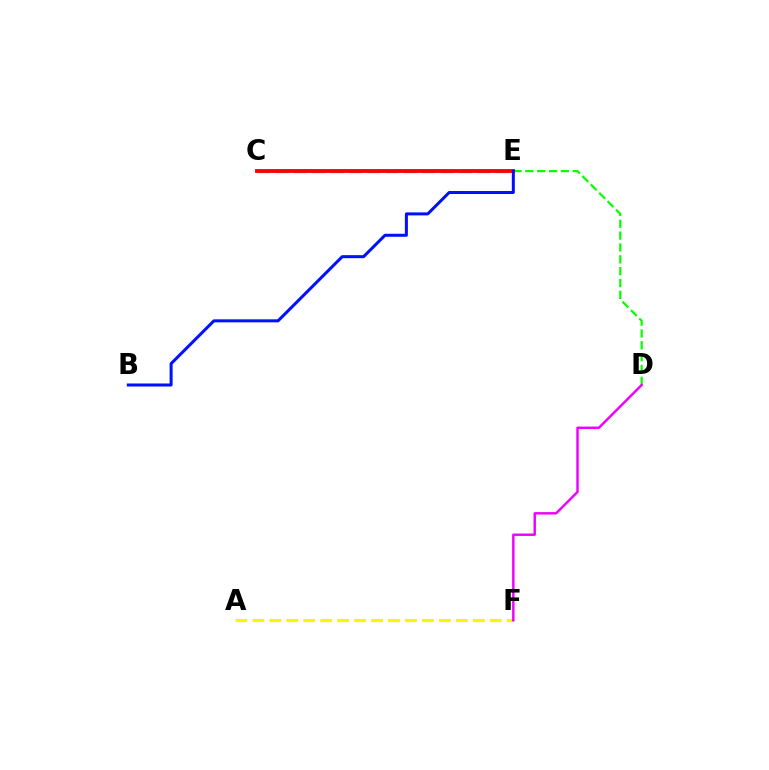{('C', 'E'): [{'color': '#00fff6', 'line_style': 'dashed', 'thickness': 2.49}, {'color': '#ff0000', 'line_style': 'solid', 'thickness': 2.77}], ('D', 'E'): [{'color': '#08ff00', 'line_style': 'dashed', 'thickness': 1.61}], ('A', 'F'): [{'color': '#fcf500', 'line_style': 'dashed', 'thickness': 2.3}], ('D', 'F'): [{'color': '#ee00ff', 'line_style': 'solid', 'thickness': 1.75}], ('B', 'E'): [{'color': '#0010ff', 'line_style': 'solid', 'thickness': 2.17}]}